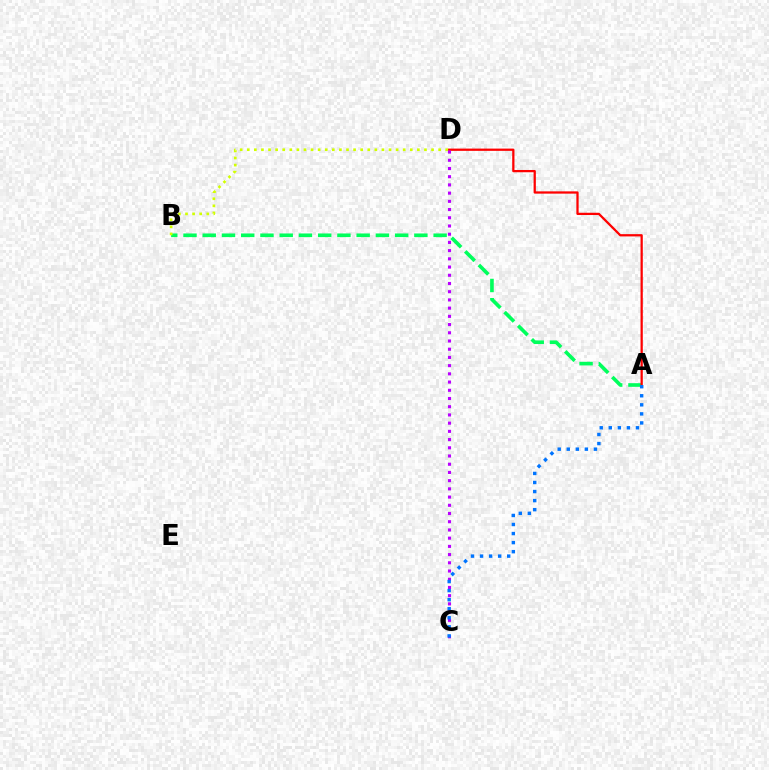{('A', 'B'): [{'color': '#00ff5c', 'line_style': 'dashed', 'thickness': 2.61}], ('A', 'D'): [{'color': '#ff0000', 'line_style': 'solid', 'thickness': 1.63}], ('B', 'D'): [{'color': '#d1ff00', 'line_style': 'dotted', 'thickness': 1.93}], ('C', 'D'): [{'color': '#b900ff', 'line_style': 'dotted', 'thickness': 2.23}], ('A', 'C'): [{'color': '#0074ff', 'line_style': 'dotted', 'thickness': 2.46}]}